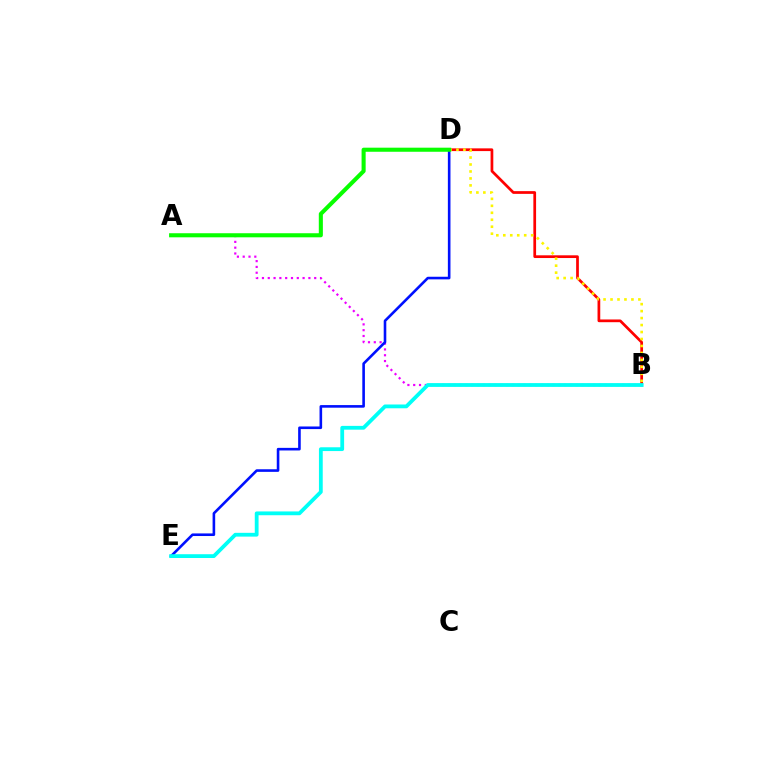{('B', 'D'): [{'color': '#ff0000', 'line_style': 'solid', 'thickness': 1.96}, {'color': '#fcf500', 'line_style': 'dotted', 'thickness': 1.89}], ('A', 'B'): [{'color': '#ee00ff', 'line_style': 'dotted', 'thickness': 1.58}], ('D', 'E'): [{'color': '#0010ff', 'line_style': 'solid', 'thickness': 1.88}], ('B', 'E'): [{'color': '#00fff6', 'line_style': 'solid', 'thickness': 2.73}], ('A', 'D'): [{'color': '#08ff00', 'line_style': 'solid', 'thickness': 2.94}]}